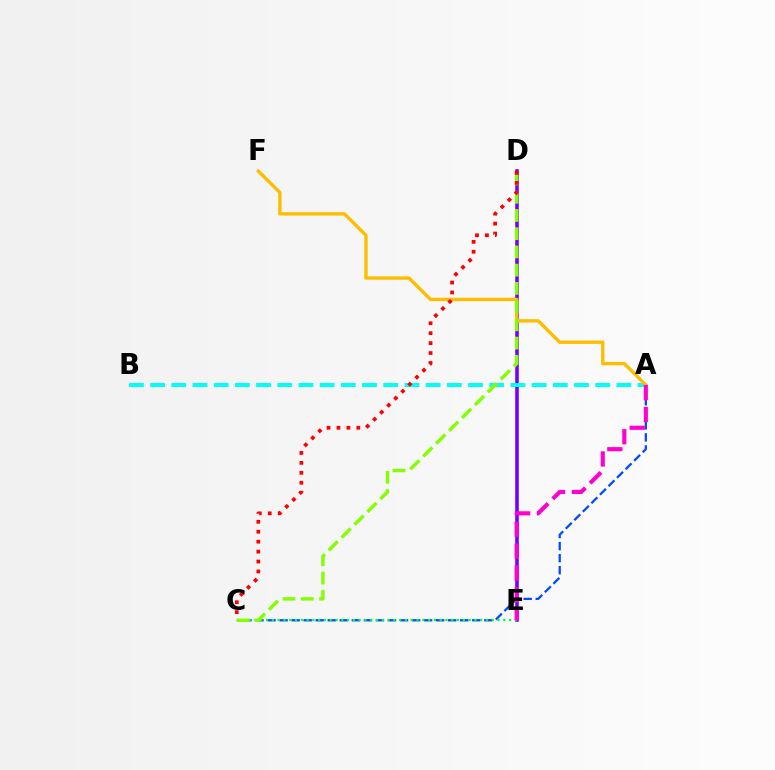{('D', 'E'): [{'color': '#7200ff', 'line_style': 'solid', 'thickness': 2.56}], ('A', 'B'): [{'color': '#00fff6', 'line_style': 'dashed', 'thickness': 2.88}], ('A', 'C'): [{'color': '#004bff', 'line_style': 'dashed', 'thickness': 1.64}], ('A', 'F'): [{'color': '#ffbd00', 'line_style': 'solid', 'thickness': 2.41}], ('C', 'E'): [{'color': '#00ff39', 'line_style': 'dotted', 'thickness': 1.57}], ('C', 'D'): [{'color': '#84ff00', 'line_style': 'dashed', 'thickness': 2.48}, {'color': '#ff0000', 'line_style': 'dotted', 'thickness': 2.7}], ('A', 'E'): [{'color': '#ff00cf', 'line_style': 'dashed', 'thickness': 2.97}]}